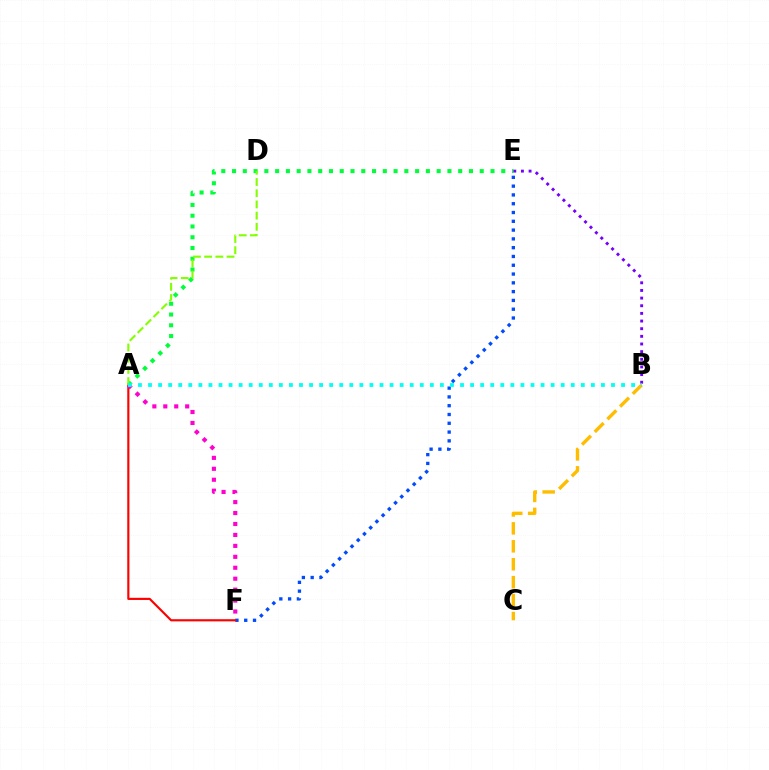{('A', 'E'): [{'color': '#00ff39', 'line_style': 'dotted', 'thickness': 2.93}], ('E', 'F'): [{'color': '#004bff', 'line_style': 'dotted', 'thickness': 2.39}], ('B', 'E'): [{'color': '#7200ff', 'line_style': 'dotted', 'thickness': 2.08}], ('B', 'C'): [{'color': '#ffbd00', 'line_style': 'dashed', 'thickness': 2.44}], ('A', 'F'): [{'color': '#ff0000', 'line_style': 'solid', 'thickness': 1.55}, {'color': '#ff00cf', 'line_style': 'dotted', 'thickness': 2.97}], ('A', 'D'): [{'color': '#84ff00', 'line_style': 'dashed', 'thickness': 1.52}], ('A', 'B'): [{'color': '#00fff6', 'line_style': 'dotted', 'thickness': 2.73}]}